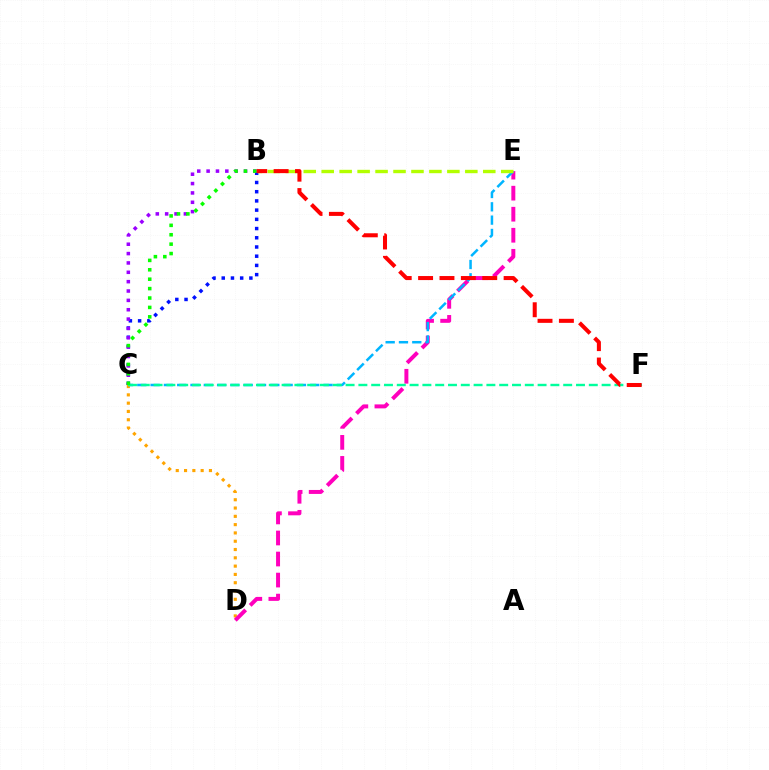{('B', 'C'): [{'color': '#0010ff', 'line_style': 'dotted', 'thickness': 2.5}, {'color': '#9b00ff', 'line_style': 'dotted', 'thickness': 2.54}, {'color': '#08ff00', 'line_style': 'dotted', 'thickness': 2.56}], ('C', 'D'): [{'color': '#ffa500', 'line_style': 'dotted', 'thickness': 2.25}], ('D', 'E'): [{'color': '#ff00bd', 'line_style': 'dashed', 'thickness': 2.86}], ('C', 'E'): [{'color': '#00b5ff', 'line_style': 'dashed', 'thickness': 1.81}], ('B', 'E'): [{'color': '#b3ff00', 'line_style': 'dashed', 'thickness': 2.44}], ('C', 'F'): [{'color': '#00ff9d', 'line_style': 'dashed', 'thickness': 1.74}], ('B', 'F'): [{'color': '#ff0000', 'line_style': 'dashed', 'thickness': 2.9}]}